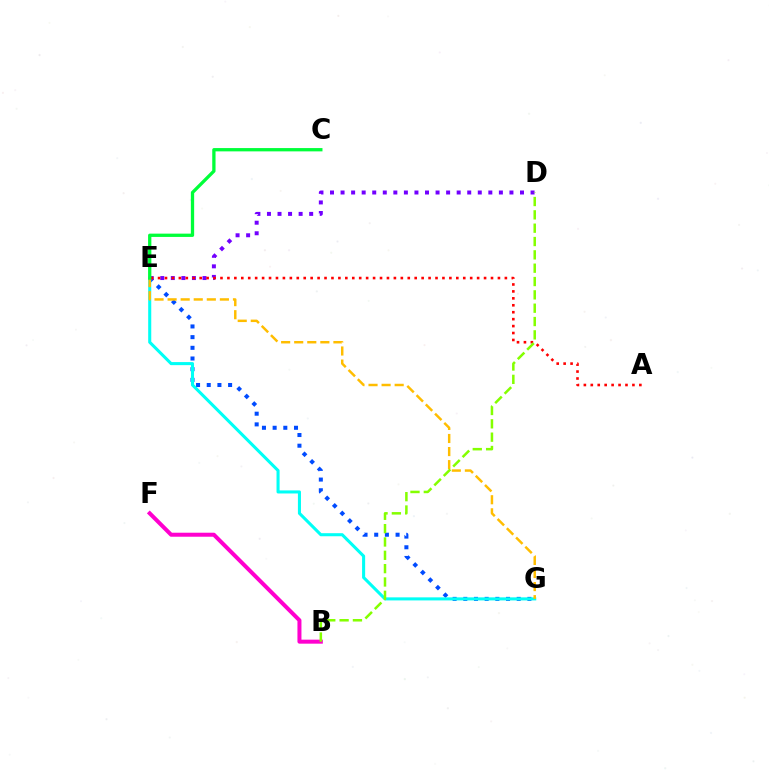{('E', 'G'): [{'color': '#004bff', 'line_style': 'dotted', 'thickness': 2.9}, {'color': '#00fff6', 'line_style': 'solid', 'thickness': 2.21}, {'color': '#ffbd00', 'line_style': 'dashed', 'thickness': 1.78}], ('D', 'E'): [{'color': '#7200ff', 'line_style': 'dotted', 'thickness': 2.87}], ('B', 'F'): [{'color': '#ff00cf', 'line_style': 'solid', 'thickness': 2.89}], ('A', 'E'): [{'color': '#ff0000', 'line_style': 'dotted', 'thickness': 1.88}], ('B', 'D'): [{'color': '#84ff00', 'line_style': 'dashed', 'thickness': 1.81}], ('C', 'E'): [{'color': '#00ff39', 'line_style': 'solid', 'thickness': 2.37}]}